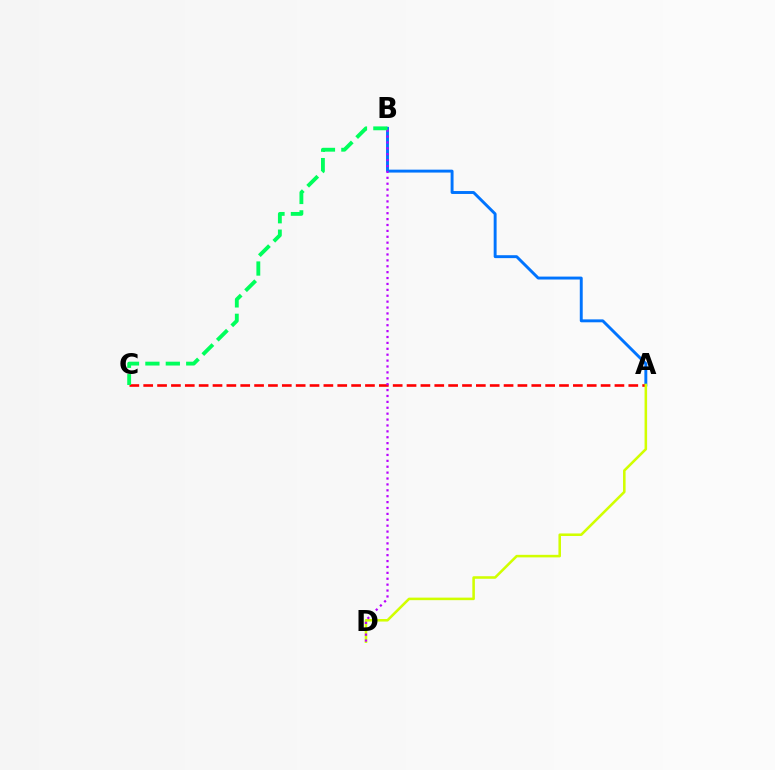{('A', 'B'): [{'color': '#0074ff', 'line_style': 'solid', 'thickness': 2.1}], ('A', 'C'): [{'color': '#ff0000', 'line_style': 'dashed', 'thickness': 1.88}], ('A', 'D'): [{'color': '#d1ff00', 'line_style': 'solid', 'thickness': 1.84}], ('B', 'D'): [{'color': '#b900ff', 'line_style': 'dotted', 'thickness': 1.6}], ('B', 'C'): [{'color': '#00ff5c', 'line_style': 'dashed', 'thickness': 2.77}]}